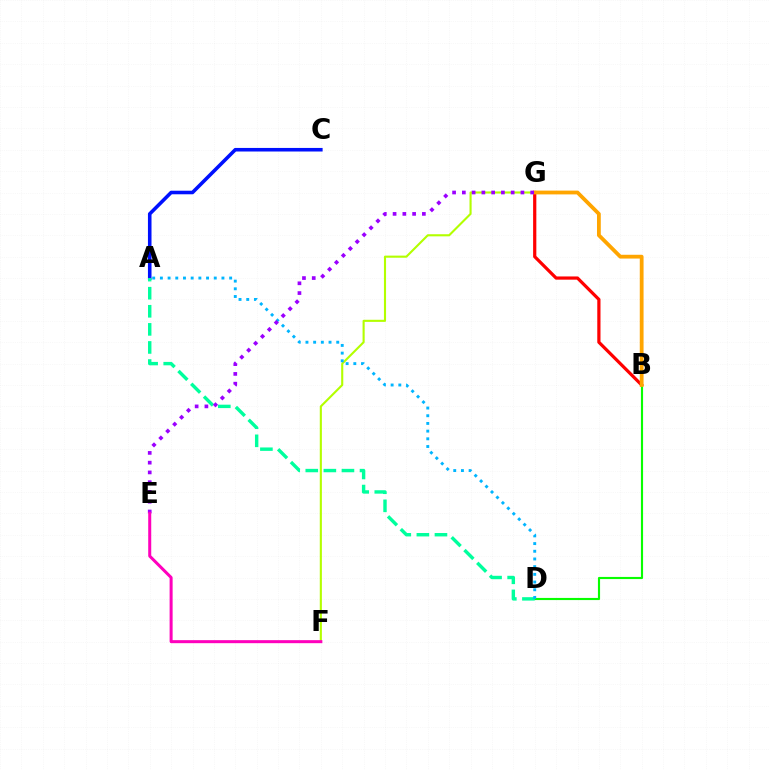{('F', 'G'): [{'color': '#b3ff00', 'line_style': 'solid', 'thickness': 1.52}], ('A', 'C'): [{'color': '#0010ff', 'line_style': 'solid', 'thickness': 2.57}], ('B', 'G'): [{'color': '#ff0000', 'line_style': 'solid', 'thickness': 2.32}, {'color': '#ffa500', 'line_style': 'solid', 'thickness': 2.73}], ('B', 'D'): [{'color': '#08ff00', 'line_style': 'solid', 'thickness': 1.54}], ('A', 'D'): [{'color': '#00ff9d', 'line_style': 'dashed', 'thickness': 2.46}, {'color': '#00b5ff', 'line_style': 'dotted', 'thickness': 2.09}], ('E', 'G'): [{'color': '#9b00ff', 'line_style': 'dotted', 'thickness': 2.65}], ('E', 'F'): [{'color': '#ff00bd', 'line_style': 'solid', 'thickness': 2.17}]}